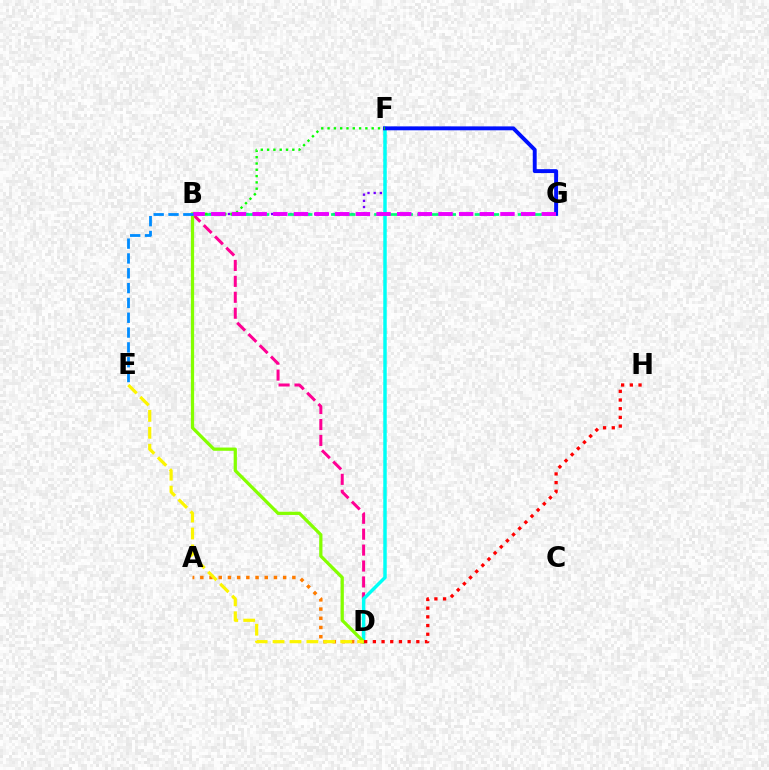{('B', 'D'): [{'color': '#ff0094', 'line_style': 'dashed', 'thickness': 2.16}, {'color': '#84ff00', 'line_style': 'solid', 'thickness': 2.34}], ('B', 'F'): [{'color': '#7200ff', 'line_style': 'dotted', 'thickness': 1.68}, {'color': '#08ff00', 'line_style': 'dotted', 'thickness': 1.71}], ('B', 'G'): [{'color': '#00ff74', 'line_style': 'dashed', 'thickness': 1.95}, {'color': '#ee00ff', 'line_style': 'dashed', 'thickness': 2.81}], ('D', 'F'): [{'color': '#00fff6', 'line_style': 'solid', 'thickness': 2.49}], ('F', 'G'): [{'color': '#0010ff', 'line_style': 'solid', 'thickness': 2.81}], ('A', 'D'): [{'color': '#ff7c00', 'line_style': 'dotted', 'thickness': 2.5}], ('D', 'E'): [{'color': '#fcf500', 'line_style': 'dashed', 'thickness': 2.3}], ('D', 'H'): [{'color': '#ff0000', 'line_style': 'dotted', 'thickness': 2.36}], ('B', 'E'): [{'color': '#008cff', 'line_style': 'dashed', 'thickness': 2.01}]}